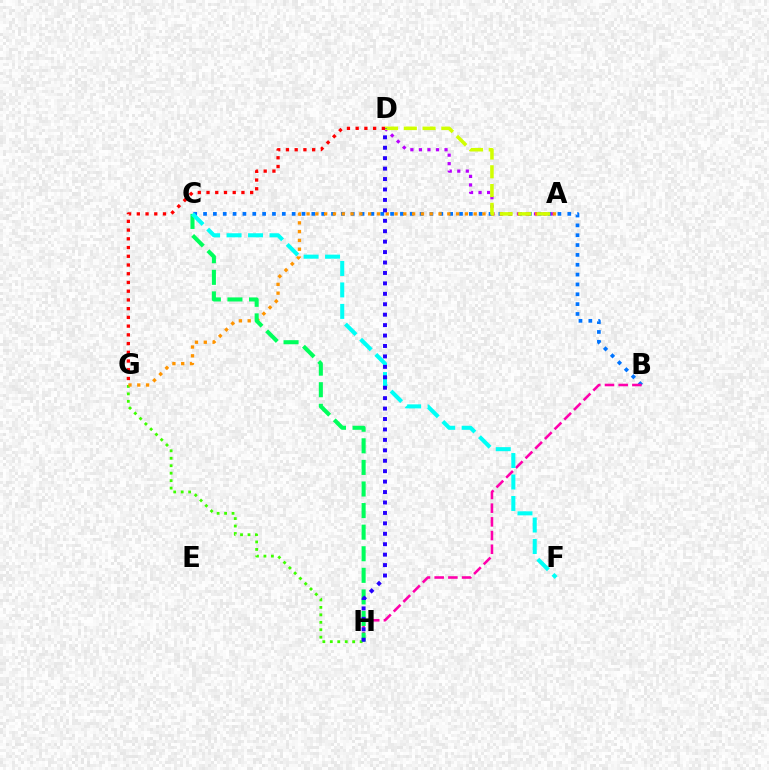{('B', 'C'): [{'color': '#0074ff', 'line_style': 'dotted', 'thickness': 2.67}], ('G', 'H'): [{'color': '#3dff00', 'line_style': 'dotted', 'thickness': 2.03}], ('A', 'D'): [{'color': '#b900ff', 'line_style': 'dotted', 'thickness': 2.32}, {'color': '#d1ff00', 'line_style': 'dashed', 'thickness': 2.55}], ('B', 'H'): [{'color': '#ff00ac', 'line_style': 'dashed', 'thickness': 1.86}], ('A', 'G'): [{'color': '#ff9400', 'line_style': 'dotted', 'thickness': 2.39}], ('C', 'H'): [{'color': '#00ff5c', 'line_style': 'dashed', 'thickness': 2.93}], ('C', 'F'): [{'color': '#00fff6', 'line_style': 'dashed', 'thickness': 2.92}], ('D', 'H'): [{'color': '#2500ff', 'line_style': 'dotted', 'thickness': 2.83}], ('D', 'G'): [{'color': '#ff0000', 'line_style': 'dotted', 'thickness': 2.37}]}